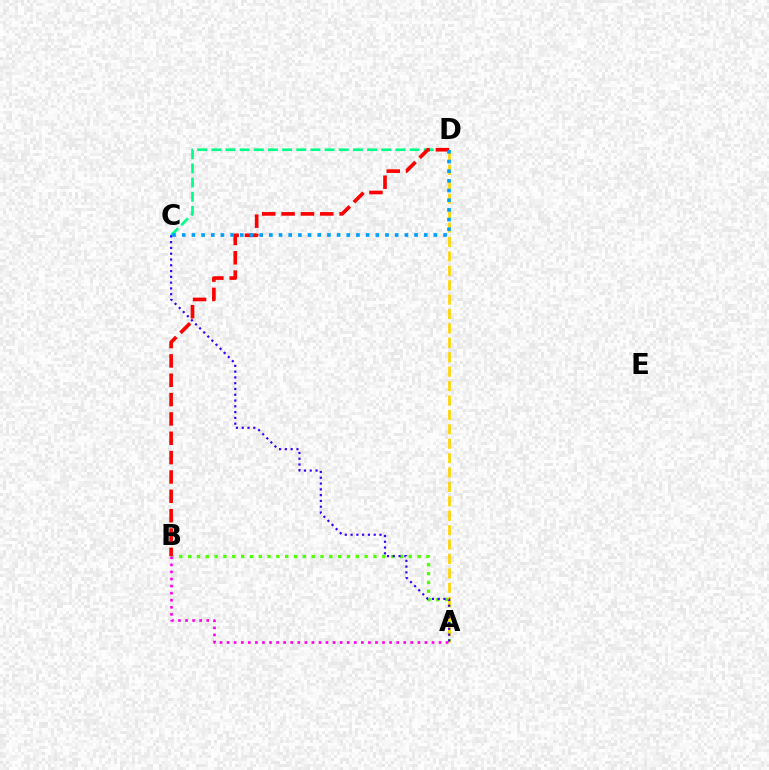{('A', 'B'): [{'color': '#4fff00', 'line_style': 'dotted', 'thickness': 2.4}, {'color': '#ff00ed', 'line_style': 'dotted', 'thickness': 1.92}], ('C', 'D'): [{'color': '#00ff86', 'line_style': 'dashed', 'thickness': 1.92}, {'color': '#009eff', 'line_style': 'dotted', 'thickness': 2.63}], ('A', 'D'): [{'color': '#ffd500', 'line_style': 'dashed', 'thickness': 1.96}], ('B', 'D'): [{'color': '#ff0000', 'line_style': 'dashed', 'thickness': 2.63}], ('A', 'C'): [{'color': '#3700ff', 'line_style': 'dotted', 'thickness': 1.57}]}